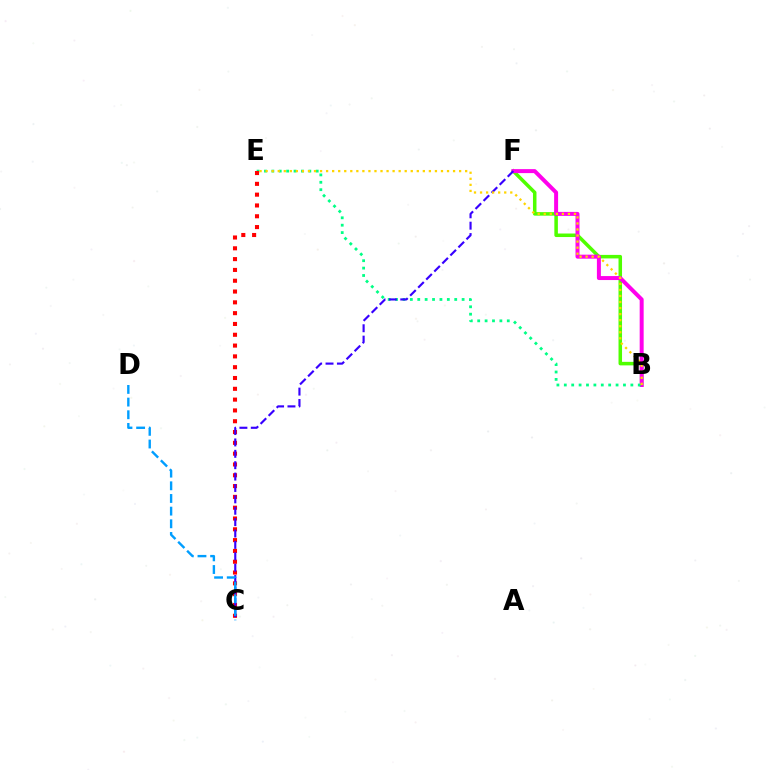{('B', 'F'): [{'color': '#4fff00', 'line_style': 'solid', 'thickness': 2.54}, {'color': '#ff00ed', 'line_style': 'solid', 'thickness': 2.87}], ('B', 'E'): [{'color': '#00ff86', 'line_style': 'dotted', 'thickness': 2.01}, {'color': '#ffd500', 'line_style': 'dotted', 'thickness': 1.64}], ('C', 'E'): [{'color': '#ff0000', 'line_style': 'dotted', 'thickness': 2.94}], ('C', 'F'): [{'color': '#3700ff', 'line_style': 'dashed', 'thickness': 1.55}], ('C', 'D'): [{'color': '#009eff', 'line_style': 'dashed', 'thickness': 1.72}]}